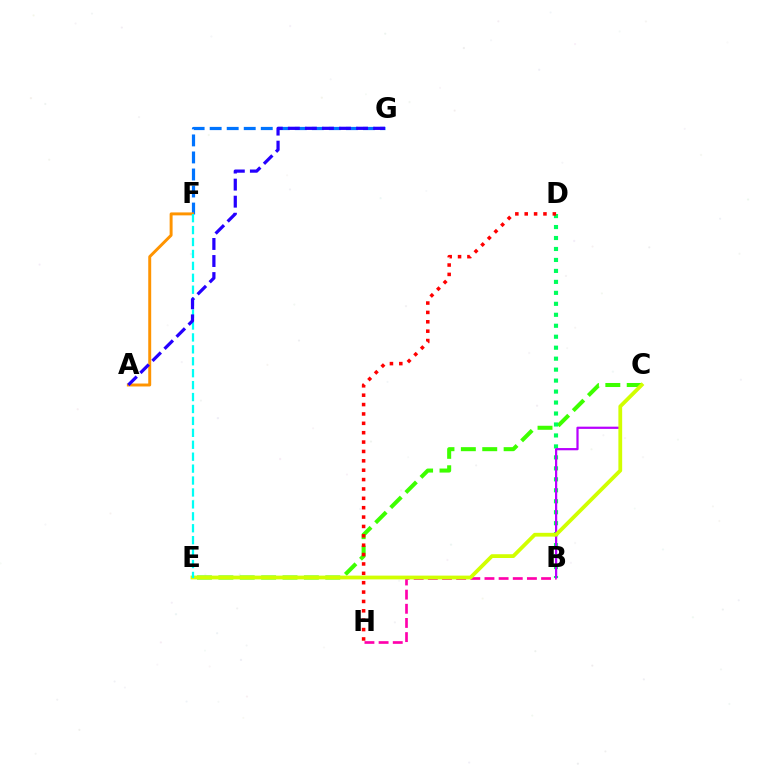{('C', 'E'): [{'color': '#3dff00', 'line_style': 'dashed', 'thickness': 2.9}, {'color': '#d1ff00', 'line_style': 'solid', 'thickness': 2.72}], ('B', 'H'): [{'color': '#ff00ac', 'line_style': 'dashed', 'thickness': 1.92}], ('B', 'D'): [{'color': '#00ff5c', 'line_style': 'dotted', 'thickness': 2.98}], ('F', 'G'): [{'color': '#0074ff', 'line_style': 'dashed', 'thickness': 2.31}], ('B', 'C'): [{'color': '#b900ff', 'line_style': 'solid', 'thickness': 1.6}], ('D', 'H'): [{'color': '#ff0000', 'line_style': 'dotted', 'thickness': 2.55}], ('A', 'F'): [{'color': '#ff9400', 'line_style': 'solid', 'thickness': 2.12}], ('E', 'F'): [{'color': '#00fff6', 'line_style': 'dashed', 'thickness': 1.62}], ('A', 'G'): [{'color': '#2500ff', 'line_style': 'dashed', 'thickness': 2.32}]}